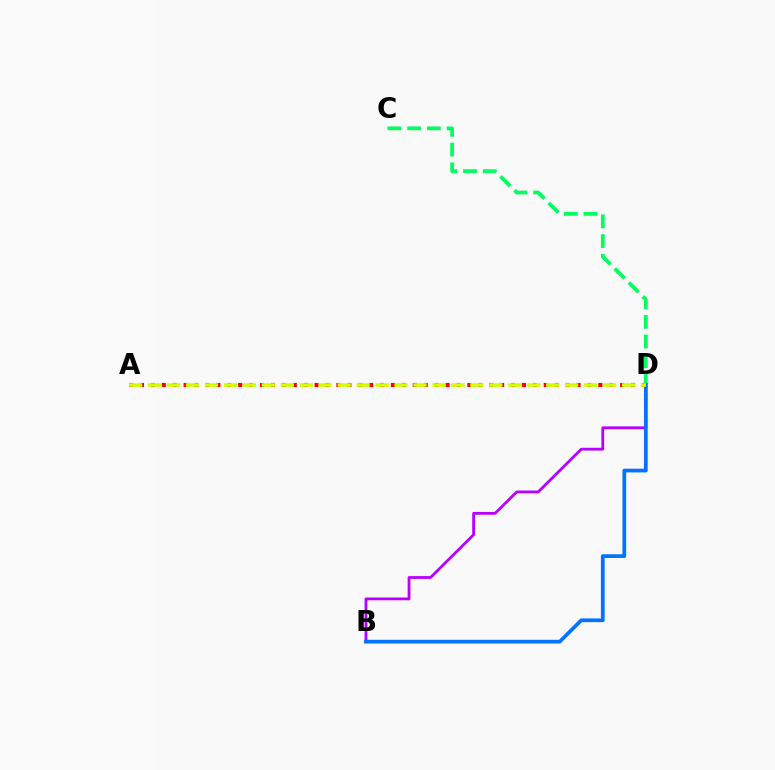{('C', 'D'): [{'color': '#00ff5c', 'line_style': 'dashed', 'thickness': 2.68}], ('B', 'D'): [{'color': '#b900ff', 'line_style': 'solid', 'thickness': 2.01}, {'color': '#0074ff', 'line_style': 'solid', 'thickness': 2.68}], ('A', 'D'): [{'color': '#ff0000', 'line_style': 'dotted', 'thickness': 2.97}, {'color': '#d1ff00', 'line_style': 'dashed', 'thickness': 2.58}]}